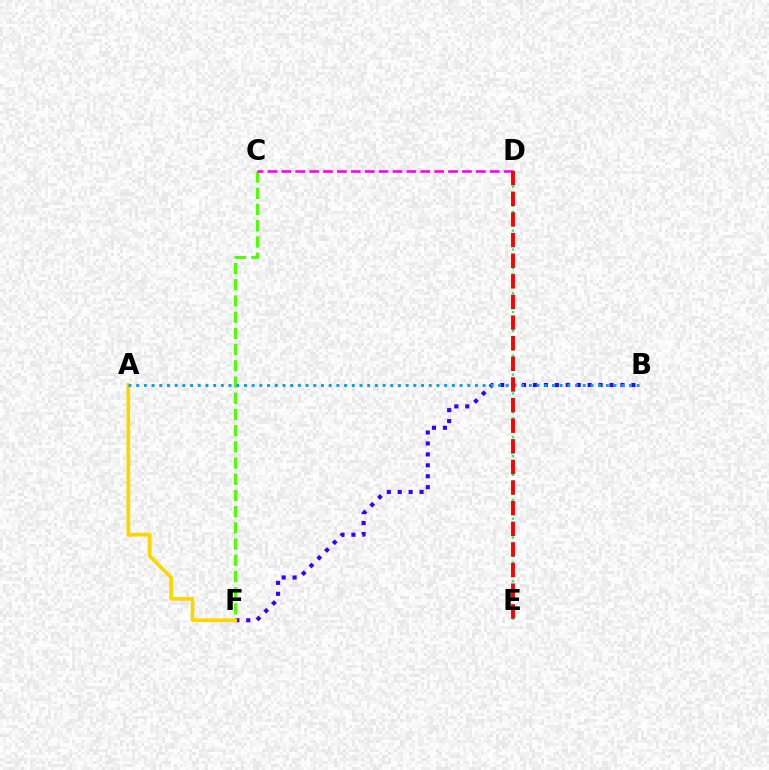{('C', 'F'): [{'color': '#4fff00', 'line_style': 'dashed', 'thickness': 2.2}], ('D', 'E'): [{'color': '#00ff86', 'line_style': 'dotted', 'thickness': 1.7}, {'color': '#ff0000', 'line_style': 'dashed', 'thickness': 2.8}], ('B', 'F'): [{'color': '#3700ff', 'line_style': 'dotted', 'thickness': 2.97}], ('A', 'F'): [{'color': '#ffd500', 'line_style': 'solid', 'thickness': 2.64}], ('C', 'D'): [{'color': '#ff00ed', 'line_style': 'dashed', 'thickness': 1.89}], ('A', 'B'): [{'color': '#009eff', 'line_style': 'dotted', 'thickness': 2.09}]}